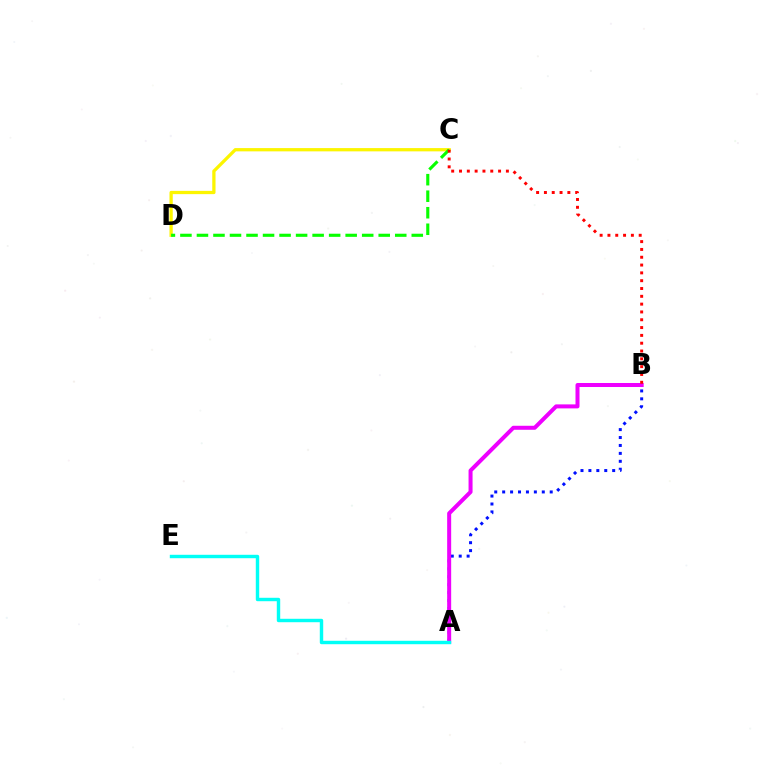{('C', 'D'): [{'color': '#fcf500', 'line_style': 'solid', 'thickness': 2.35}, {'color': '#08ff00', 'line_style': 'dashed', 'thickness': 2.24}], ('A', 'B'): [{'color': '#0010ff', 'line_style': 'dotted', 'thickness': 2.15}, {'color': '#ee00ff', 'line_style': 'solid', 'thickness': 2.88}], ('A', 'E'): [{'color': '#00fff6', 'line_style': 'solid', 'thickness': 2.47}], ('B', 'C'): [{'color': '#ff0000', 'line_style': 'dotted', 'thickness': 2.12}]}